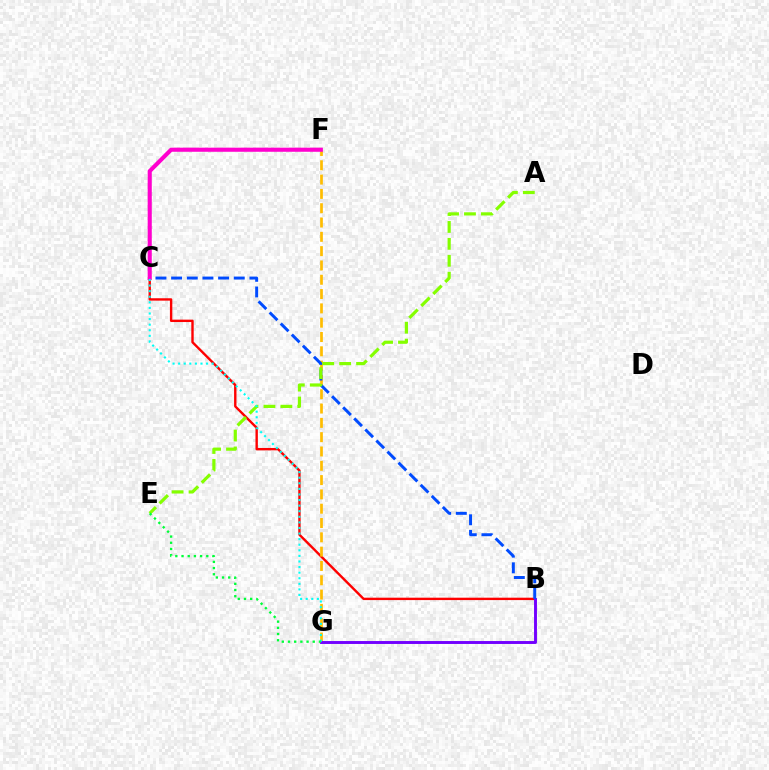{('B', 'C'): [{'color': '#ff0000', 'line_style': 'solid', 'thickness': 1.72}, {'color': '#004bff', 'line_style': 'dashed', 'thickness': 2.13}], ('F', 'G'): [{'color': '#ffbd00', 'line_style': 'dashed', 'thickness': 1.94}], ('B', 'G'): [{'color': '#7200ff', 'line_style': 'solid', 'thickness': 2.1}], ('C', 'F'): [{'color': '#ff00cf', 'line_style': 'solid', 'thickness': 2.96}], ('A', 'E'): [{'color': '#84ff00', 'line_style': 'dashed', 'thickness': 2.3}], ('C', 'G'): [{'color': '#00fff6', 'line_style': 'dotted', 'thickness': 1.52}], ('E', 'G'): [{'color': '#00ff39', 'line_style': 'dotted', 'thickness': 1.68}]}